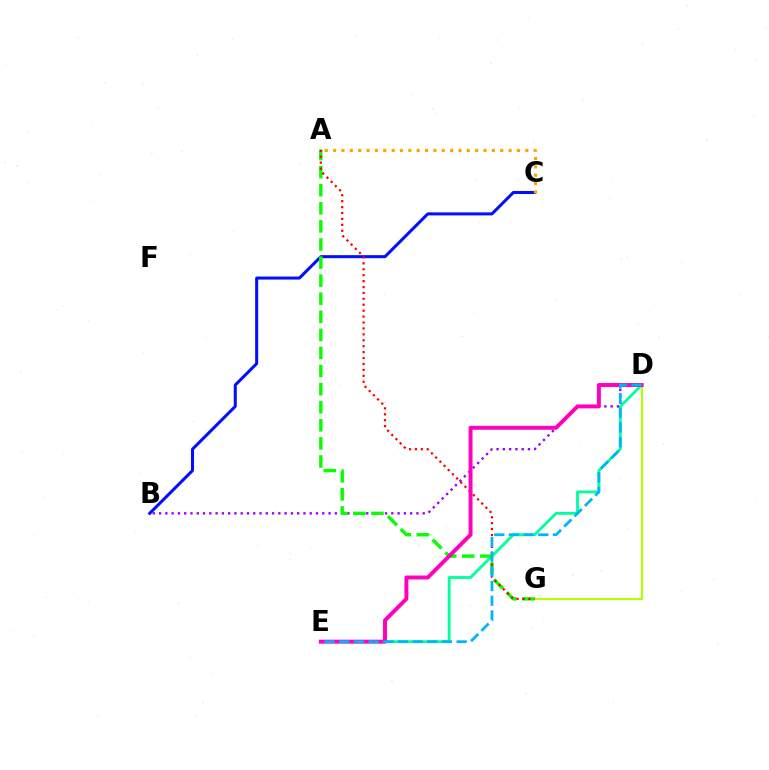{('D', 'E'): [{'color': '#00ff9d', 'line_style': 'solid', 'thickness': 2.03}, {'color': '#ff00bd', 'line_style': 'solid', 'thickness': 2.84}, {'color': '#00b5ff', 'line_style': 'dashed', 'thickness': 1.99}], ('B', 'D'): [{'color': '#9b00ff', 'line_style': 'dotted', 'thickness': 1.71}], ('B', 'C'): [{'color': '#0010ff', 'line_style': 'solid', 'thickness': 2.18}], ('D', 'G'): [{'color': '#b3ff00', 'line_style': 'solid', 'thickness': 1.53}], ('A', 'G'): [{'color': '#08ff00', 'line_style': 'dashed', 'thickness': 2.46}, {'color': '#ff0000', 'line_style': 'dotted', 'thickness': 1.61}], ('A', 'C'): [{'color': '#ffa500', 'line_style': 'dotted', 'thickness': 2.27}]}